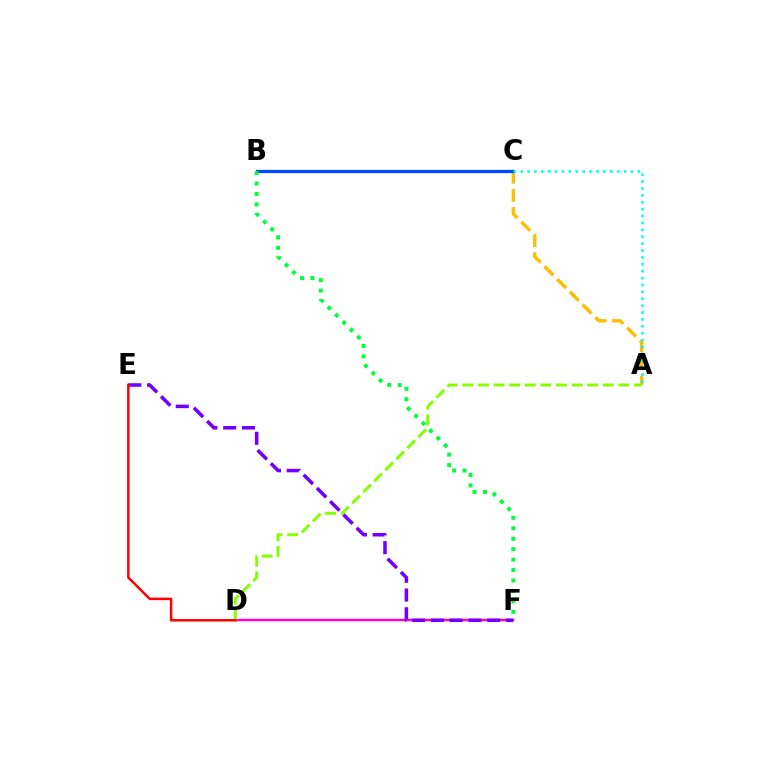{('A', 'C'): [{'color': '#ffbd00', 'line_style': 'dashed', 'thickness': 2.45}, {'color': '#00fff6', 'line_style': 'dotted', 'thickness': 1.87}], ('D', 'F'): [{'color': '#ff00cf', 'line_style': 'solid', 'thickness': 1.76}], ('B', 'C'): [{'color': '#004bff', 'line_style': 'solid', 'thickness': 2.36}], ('A', 'D'): [{'color': '#84ff00', 'line_style': 'dashed', 'thickness': 2.12}], ('E', 'F'): [{'color': '#7200ff', 'line_style': 'dashed', 'thickness': 2.55}], ('D', 'E'): [{'color': '#ff0000', 'line_style': 'solid', 'thickness': 1.79}], ('B', 'F'): [{'color': '#00ff39', 'line_style': 'dotted', 'thickness': 2.84}]}